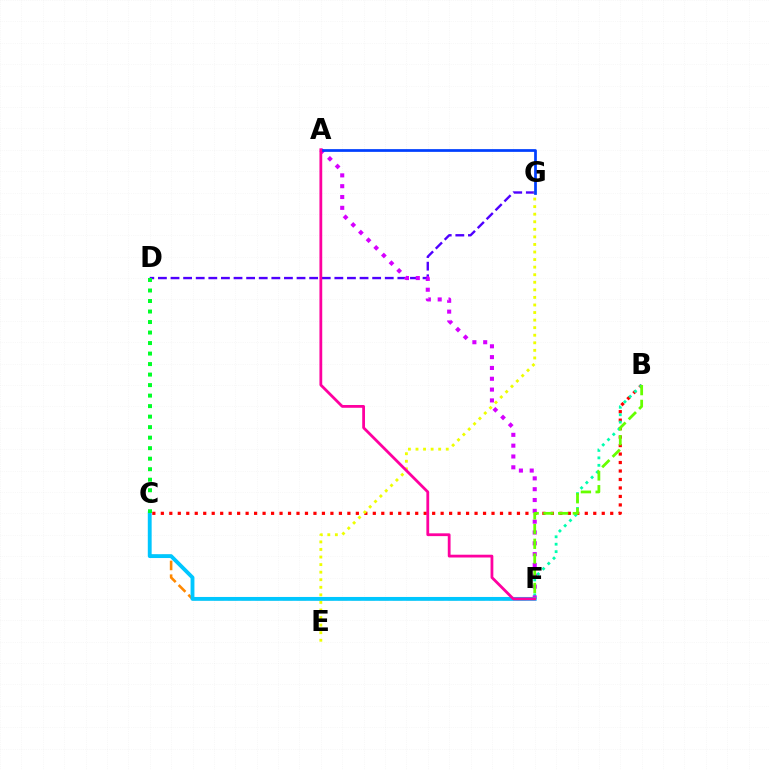{('C', 'F'): [{'color': '#ff8800', 'line_style': 'dashed', 'thickness': 1.87}, {'color': '#00c7ff', 'line_style': 'solid', 'thickness': 2.78}], ('B', 'C'): [{'color': '#ff0000', 'line_style': 'dotted', 'thickness': 2.3}], ('D', 'G'): [{'color': '#4f00ff', 'line_style': 'dashed', 'thickness': 1.71}], ('B', 'F'): [{'color': '#00ffaf', 'line_style': 'dotted', 'thickness': 2.02}, {'color': '#66ff00', 'line_style': 'dashed', 'thickness': 2.0}], ('E', 'G'): [{'color': '#eeff00', 'line_style': 'dotted', 'thickness': 2.06}], ('A', 'F'): [{'color': '#d600ff', 'line_style': 'dotted', 'thickness': 2.94}, {'color': '#ff00a0', 'line_style': 'solid', 'thickness': 2.01}], ('A', 'G'): [{'color': '#003fff', 'line_style': 'solid', 'thickness': 1.97}], ('C', 'D'): [{'color': '#00ff27', 'line_style': 'dotted', 'thickness': 2.86}]}